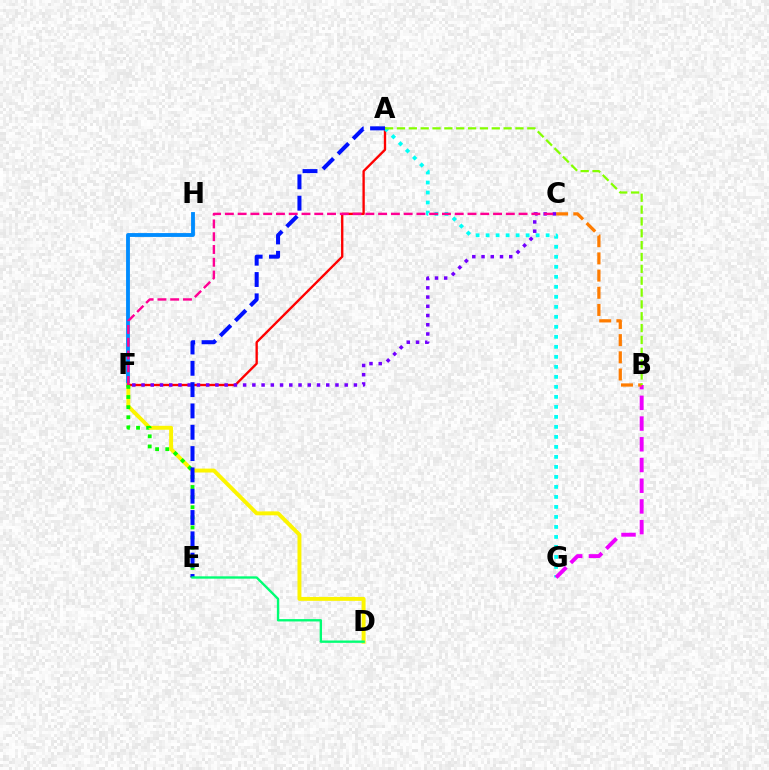{('F', 'H'): [{'color': '#008cff', 'line_style': 'solid', 'thickness': 2.77}], ('D', 'F'): [{'color': '#fcf500', 'line_style': 'solid', 'thickness': 2.82}], ('A', 'F'): [{'color': '#ff0000', 'line_style': 'solid', 'thickness': 1.69}], ('A', 'G'): [{'color': '#00fff6', 'line_style': 'dotted', 'thickness': 2.72}], ('E', 'F'): [{'color': '#08ff00', 'line_style': 'dotted', 'thickness': 2.75}], ('B', 'G'): [{'color': '#ee00ff', 'line_style': 'dashed', 'thickness': 2.81}], ('B', 'C'): [{'color': '#ff7c00', 'line_style': 'dashed', 'thickness': 2.33}], ('C', 'F'): [{'color': '#7200ff', 'line_style': 'dotted', 'thickness': 2.51}, {'color': '#ff0094', 'line_style': 'dashed', 'thickness': 1.73}], ('A', 'E'): [{'color': '#0010ff', 'line_style': 'dashed', 'thickness': 2.9}], ('D', 'E'): [{'color': '#00ff74', 'line_style': 'solid', 'thickness': 1.69}], ('A', 'B'): [{'color': '#84ff00', 'line_style': 'dashed', 'thickness': 1.61}]}